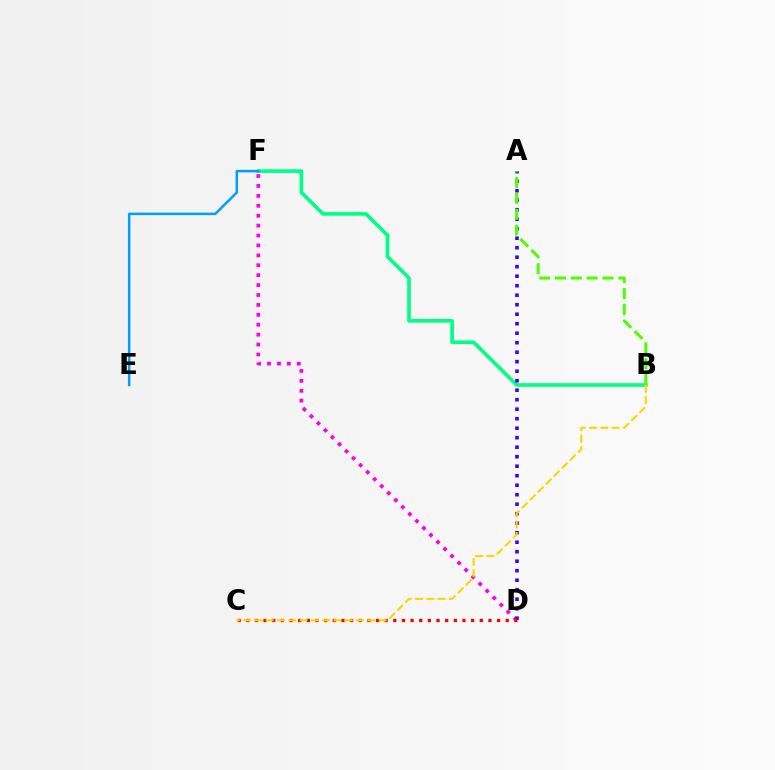{('D', 'F'): [{'color': '#ff00ed', 'line_style': 'dotted', 'thickness': 2.69}], ('B', 'F'): [{'color': '#00ff86', 'line_style': 'solid', 'thickness': 2.61}], ('A', 'D'): [{'color': '#3700ff', 'line_style': 'dotted', 'thickness': 2.58}], ('E', 'F'): [{'color': '#009eff', 'line_style': 'solid', 'thickness': 1.8}], ('A', 'B'): [{'color': '#4fff00', 'line_style': 'dashed', 'thickness': 2.15}], ('C', 'D'): [{'color': '#ff0000', 'line_style': 'dotted', 'thickness': 2.35}], ('B', 'C'): [{'color': '#ffd500', 'line_style': 'dashed', 'thickness': 1.53}]}